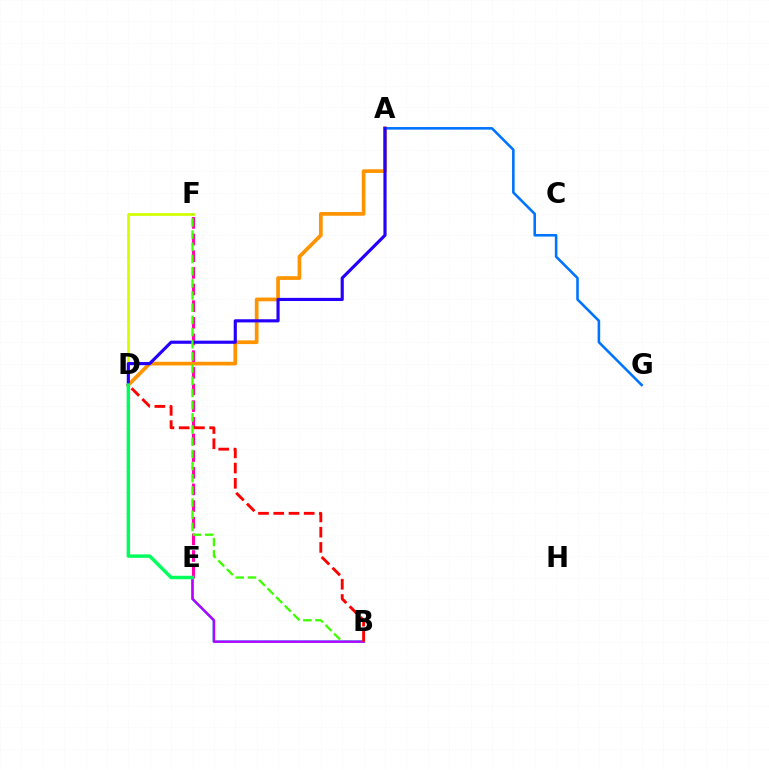{('A', 'D'): [{'color': '#ff9400', 'line_style': 'solid', 'thickness': 2.67}, {'color': '#2500ff', 'line_style': 'solid', 'thickness': 2.27}], ('A', 'G'): [{'color': '#0074ff', 'line_style': 'solid', 'thickness': 1.86}], ('D', 'F'): [{'color': '#d1ff00', 'line_style': 'solid', 'thickness': 1.96}], ('E', 'F'): [{'color': '#ff00ac', 'line_style': 'dashed', 'thickness': 2.26}], ('B', 'F'): [{'color': '#3dff00', 'line_style': 'dashed', 'thickness': 1.65}], ('B', 'E'): [{'color': '#00fff6', 'line_style': 'solid', 'thickness': 1.88}, {'color': '#b900ff', 'line_style': 'solid', 'thickness': 1.77}], ('D', 'E'): [{'color': '#00ff5c', 'line_style': 'solid', 'thickness': 2.49}], ('B', 'D'): [{'color': '#ff0000', 'line_style': 'dashed', 'thickness': 2.07}]}